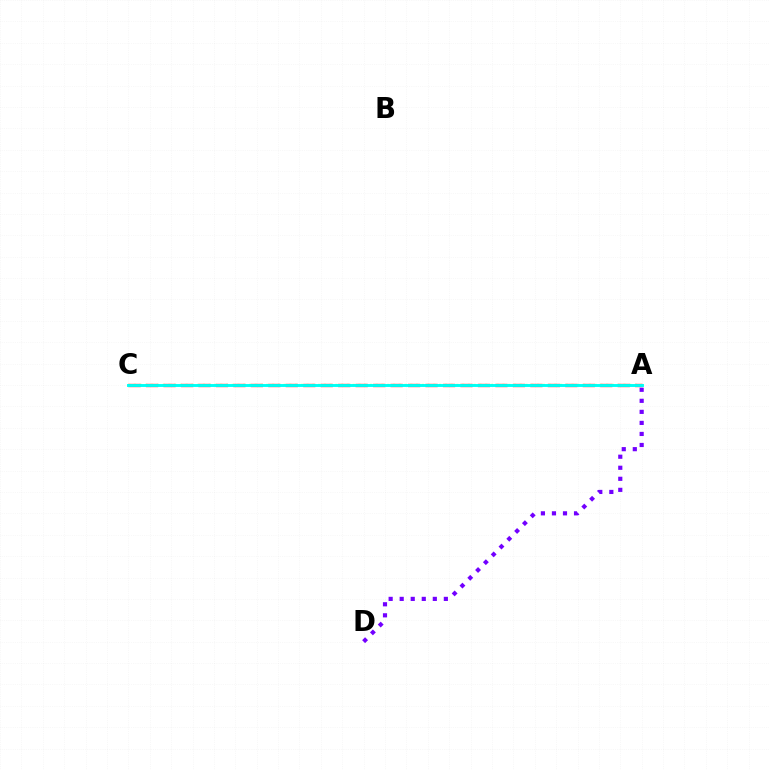{('A', 'C'): [{'color': '#84ff00', 'line_style': 'dotted', 'thickness': 1.56}, {'color': '#ff0000', 'line_style': 'dashed', 'thickness': 2.37}, {'color': '#00fff6', 'line_style': 'solid', 'thickness': 2.1}], ('A', 'D'): [{'color': '#7200ff', 'line_style': 'dotted', 'thickness': 3.0}]}